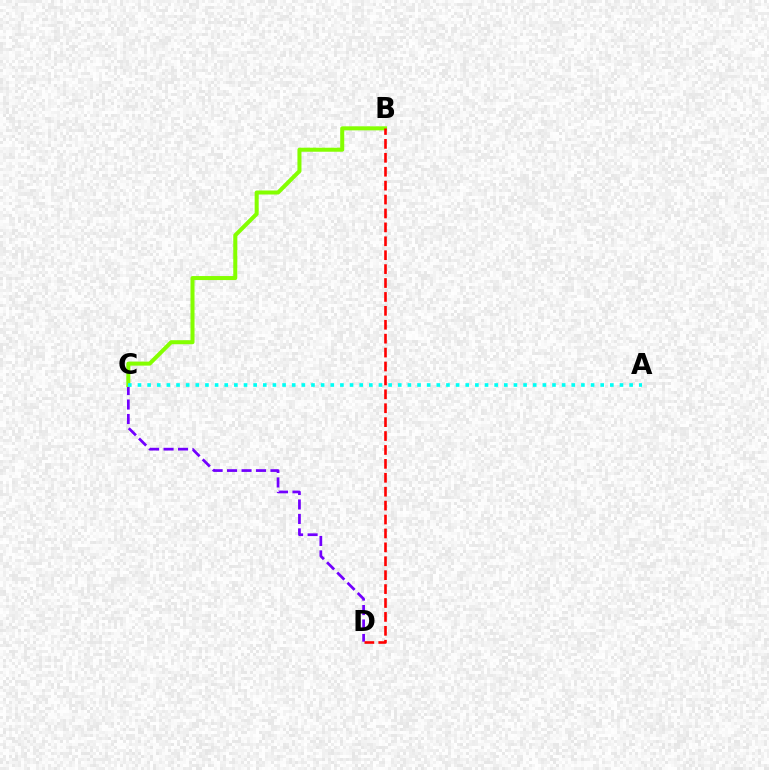{('C', 'D'): [{'color': '#7200ff', 'line_style': 'dashed', 'thickness': 1.97}], ('B', 'C'): [{'color': '#84ff00', 'line_style': 'solid', 'thickness': 2.9}], ('B', 'D'): [{'color': '#ff0000', 'line_style': 'dashed', 'thickness': 1.89}], ('A', 'C'): [{'color': '#00fff6', 'line_style': 'dotted', 'thickness': 2.62}]}